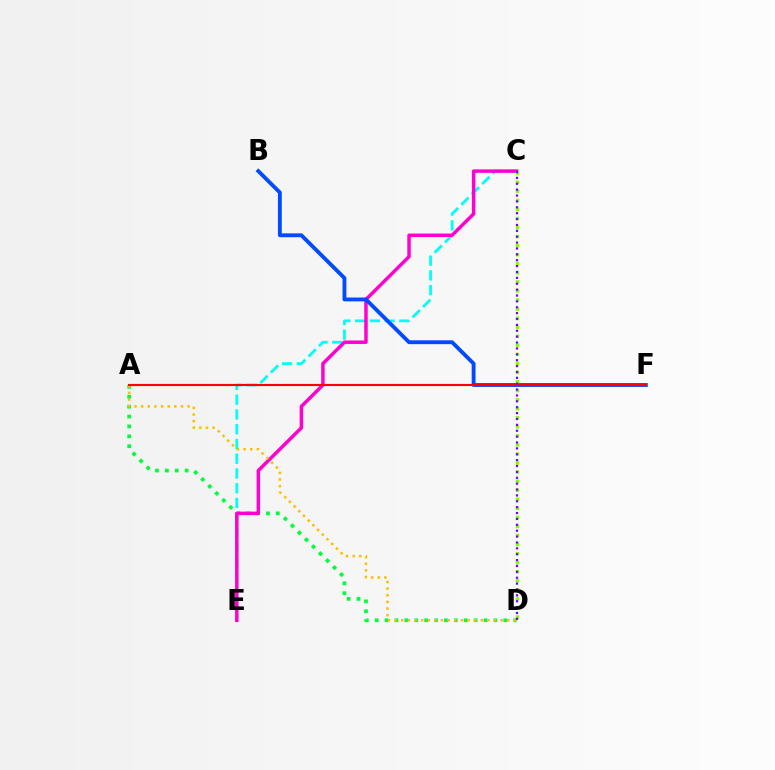{('C', 'E'): [{'color': '#00fff6', 'line_style': 'dashed', 'thickness': 2.0}, {'color': '#ff00cf', 'line_style': 'solid', 'thickness': 2.5}], ('A', 'D'): [{'color': '#00ff39', 'line_style': 'dotted', 'thickness': 2.69}, {'color': '#ffbd00', 'line_style': 'dotted', 'thickness': 1.8}], ('B', 'F'): [{'color': '#004bff', 'line_style': 'solid', 'thickness': 2.78}], ('C', 'D'): [{'color': '#84ff00', 'line_style': 'dotted', 'thickness': 2.46}, {'color': '#7200ff', 'line_style': 'dotted', 'thickness': 1.6}], ('A', 'F'): [{'color': '#ff0000', 'line_style': 'solid', 'thickness': 1.53}]}